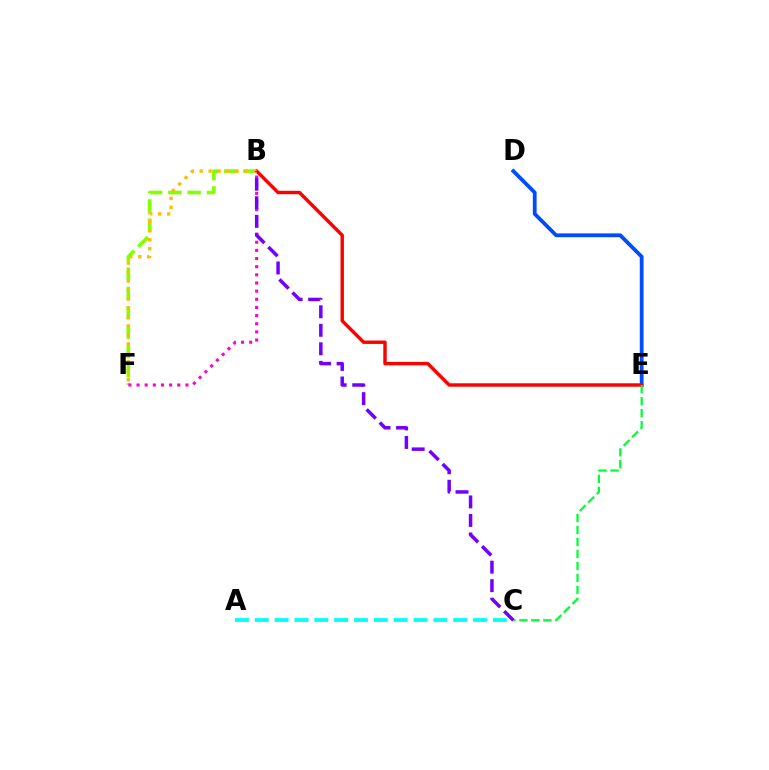{('D', 'E'): [{'color': '#004bff', 'line_style': 'solid', 'thickness': 2.73}], ('A', 'C'): [{'color': '#00fff6', 'line_style': 'dashed', 'thickness': 2.7}], ('B', 'F'): [{'color': '#84ff00', 'line_style': 'dashed', 'thickness': 2.62}, {'color': '#ffbd00', 'line_style': 'dotted', 'thickness': 2.44}, {'color': '#ff00cf', 'line_style': 'dotted', 'thickness': 2.21}], ('B', 'E'): [{'color': '#ff0000', 'line_style': 'solid', 'thickness': 2.47}], ('C', 'E'): [{'color': '#00ff39', 'line_style': 'dashed', 'thickness': 1.63}], ('B', 'C'): [{'color': '#7200ff', 'line_style': 'dashed', 'thickness': 2.52}]}